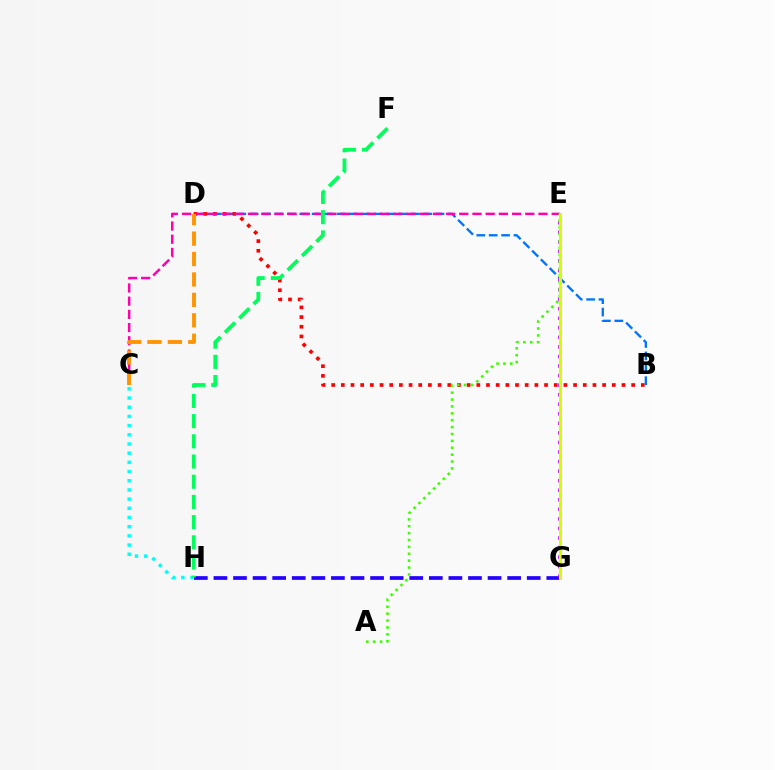{('B', 'D'): [{'color': '#0074ff', 'line_style': 'dashed', 'thickness': 1.68}, {'color': '#ff0000', 'line_style': 'dotted', 'thickness': 2.63}], ('G', 'H'): [{'color': '#2500ff', 'line_style': 'dashed', 'thickness': 2.66}], ('E', 'G'): [{'color': '#b900ff', 'line_style': 'dotted', 'thickness': 2.6}, {'color': '#d1ff00', 'line_style': 'solid', 'thickness': 2.17}], ('C', 'E'): [{'color': '#ff00ac', 'line_style': 'dashed', 'thickness': 1.79}], ('C', 'H'): [{'color': '#00fff6', 'line_style': 'dotted', 'thickness': 2.5}], ('A', 'E'): [{'color': '#3dff00', 'line_style': 'dotted', 'thickness': 1.87}], ('C', 'D'): [{'color': '#ff9400', 'line_style': 'dashed', 'thickness': 2.77}], ('F', 'H'): [{'color': '#00ff5c', 'line_style': 'dashed', 'thickness': 2.74}]}